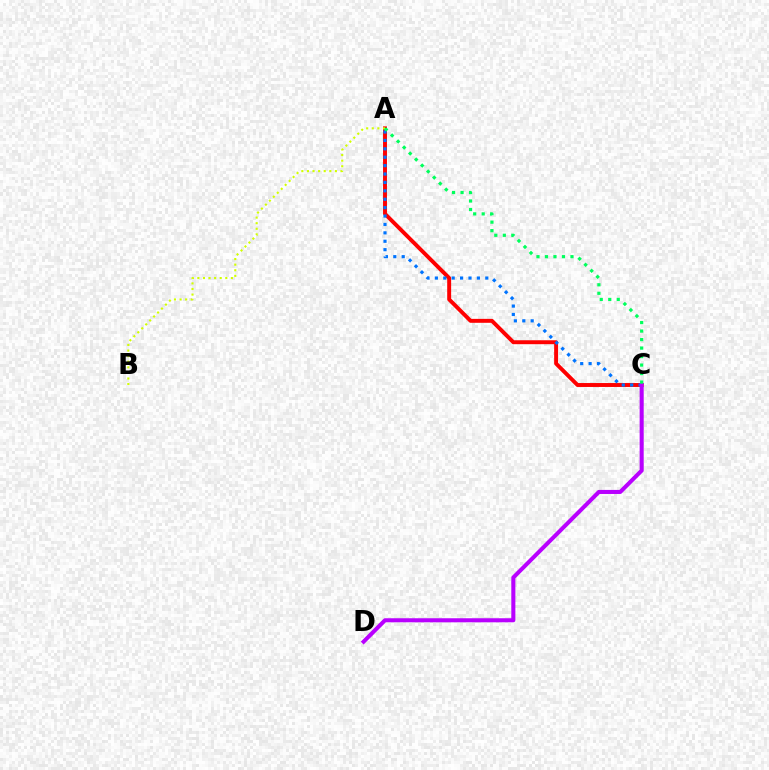{('A', 'C'): [{'color': '#ff0000', 'line_style': 'solid', 'thickness': 2.83}, {'color': '#0074ff', 'line_style': 'dotted', 'thickness': 2.28}, {'color': '#00ff5c', 'line_style': 'dotted', 'thickness': 2.31}], ('A', 'B'): [{'color': '#d1ff00', 'line_style': 'dotted', 'thickness': 1.52}], ('C', 'D'): [{'color': '#b900ff', 'line_style': 'solid', 'thickness': 2.92}]}